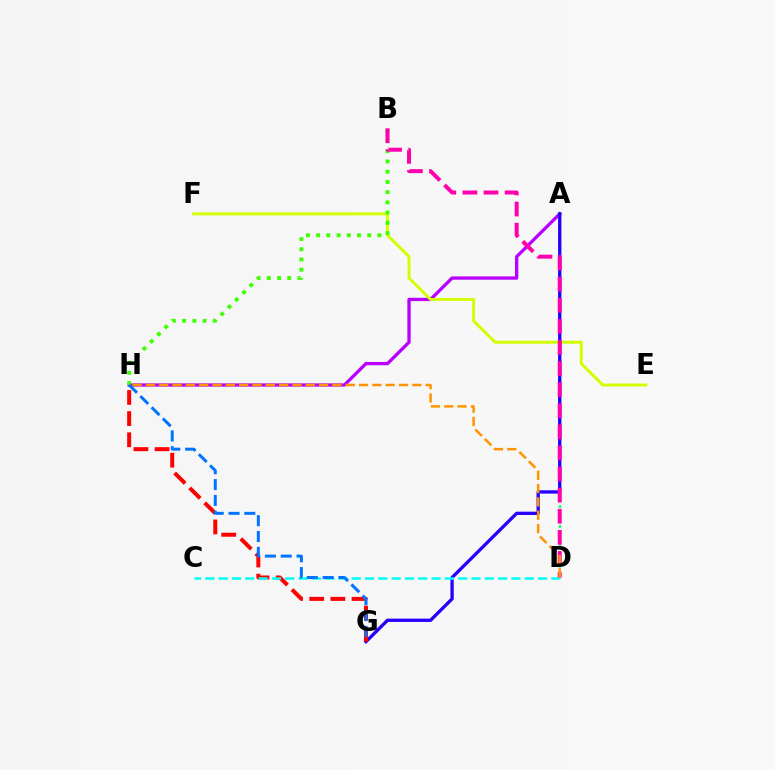{('A', 'H'): [{'color': '#b900ff', 'line_style': 'solid', 'thickness': 2.37}], ('E', 'F'): [{'color': '#d1ff00', 'line_style': 'solid', 'thickness': 2.11}], ('B', 'H'): [{'color': '#3dff00', 'line_style': 'dotted', 'thickness': 2.78}], ('A', 'D'): [{'color': '#00ff5c', 'line_style': 'dotted', 'thickness': 1.8}], ('A', 'G'): [{'color': '#2500ff', 'line_style': 'solid', 'thickness': 2.38}], ('G', 'H'): [{'color': '#ff0000', 'line_style': 'dashed', 'thickness': 2.88}, {'color': '#0074ff', 'line_style': 'dashed', 'thickness': 2.15}], ('C', 'D'): [{'color': '#00fff6', 'line_style': 'dashed', 'thickness': 1.81}], ('B', 'D'): [{'color': '#ff00ac', 'line_style': 'dashed', 'thickness': 2.87}], ('D', 'H'): [{'color': '#ff9400', 'line_style': 'dashed', 'thickness': 1.81}]}